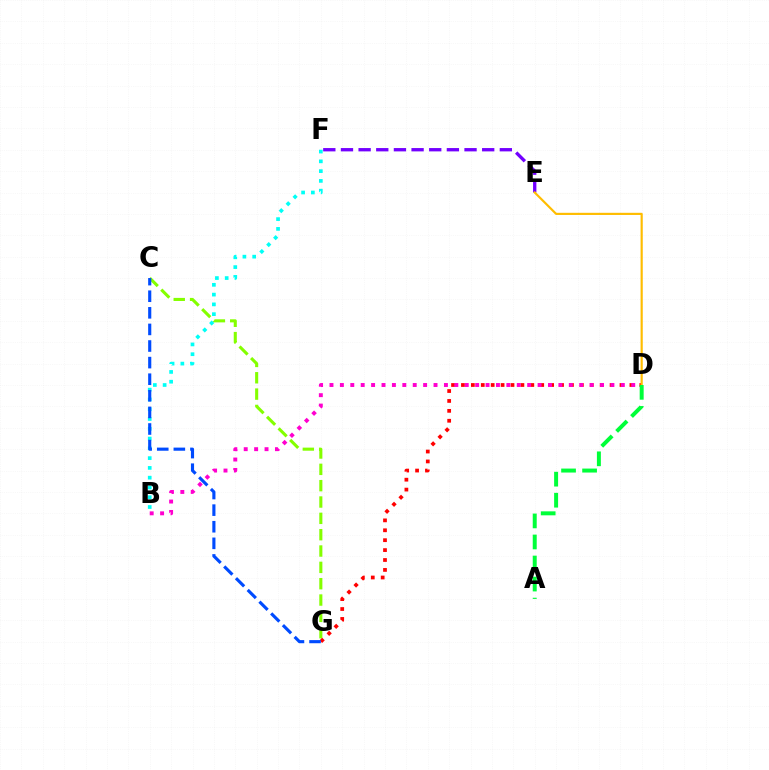{('E', 'F'): [{'color': '#7200ff', 'line_style': 'dashed', 'thickness': 2.4}], ('C', 'G'): [{'color': '#84ff00', 'line_style': 'dashed', 'thickness': 2.22}, {'color': '#004bff', 'line_style': 'dashed', 'thickness': 2.25}], ('D', 'G'): [{'color': '#ff0000', 'line_style': 'dotted', 'thickness': 2.69}], ('B', 'F'): [{'color': '#00fff6', 'line_style': 'dotted', 'thickness': 2.66}], ('D', 'E'): [{'color': '#ffbd00', 'line_style': 'solid', 'thickness': 1.56}], ('A', 'D'): [{'color': '#00ff39', 'line_style': 'dashed', 'thickness': 2.86}], ('B', 'D'): [{'color': '#ff00cf', 'line_style': 'dotted', 'thickness': 2.83}]}